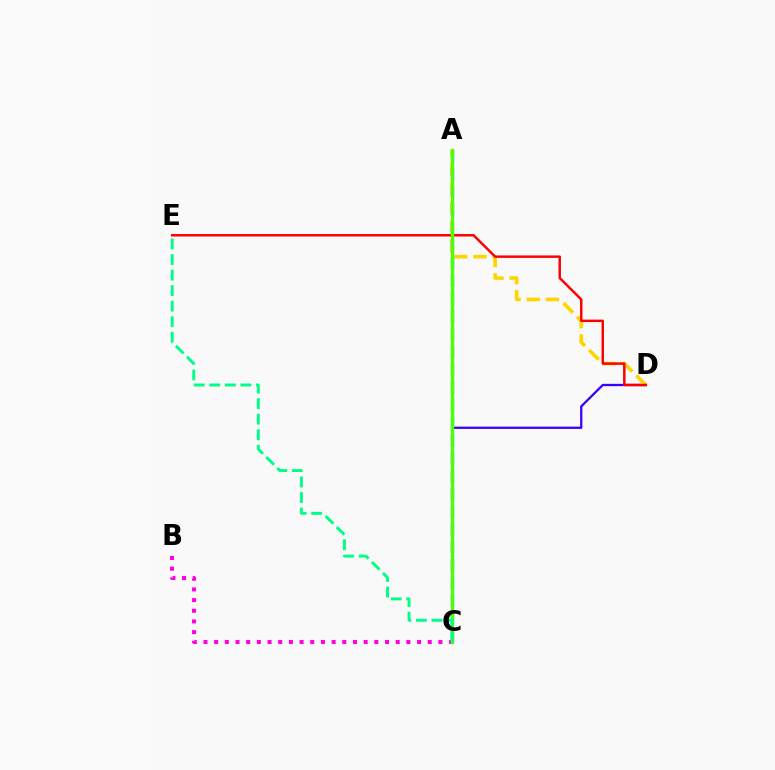{('B', 'C'): [{'color': '#ff00ed', 'line_style': 'dotted', 'thickness': 2.9}], ('C', 'D'): [{'color': '#3700ff', 'line_style': 'solid', 'thickness': 1.64}], ('A', 'D'): [{'color': '#ffd500', 'line_style': 'dashed', 'thickness': 2.61}], ('A', 'C'): [{'color': '#009eff', 'line_style': 'dashed', 'thickness': 2.41}, {'color': '#4fff00', 'line_style': 'solid', 'thickness': 2.37}], ('D', 'E'): [{'color': '#ff0000', 'line_style': 'solid', 'thickness': 1.78}], ('C', 'E'): [{'color': '#00ff86', 'line_style': 'dashed', 'thickness': 2.11}]}